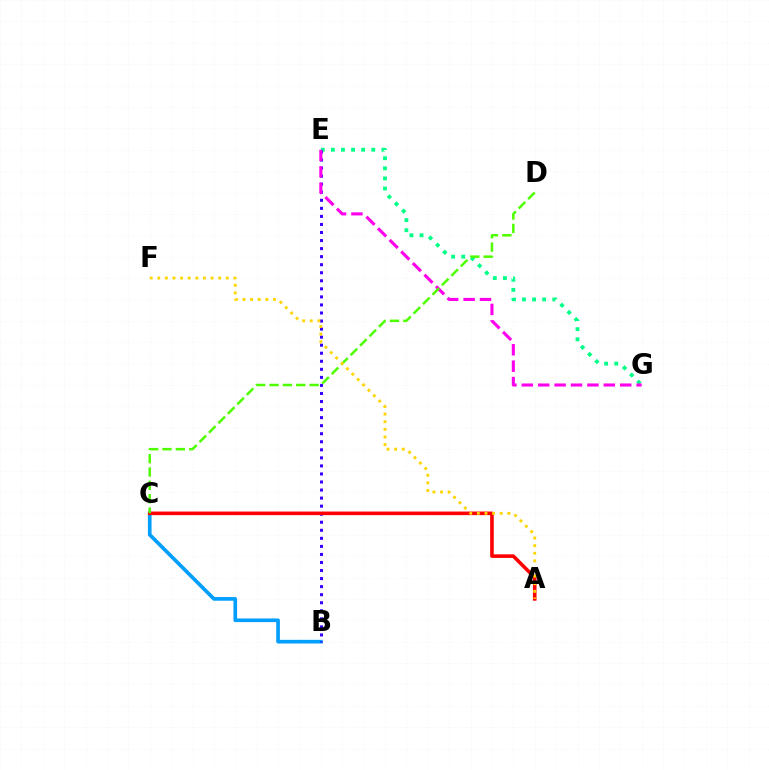{('E', 'G'): [{'color': '#00ff86', 'line_style': 'dotted', 'thickness': 2.75}, {'color': '#ff00ed', 'line_style': 'dashed', 'thickness': 2.23}], ('B', 'C'): [{'color': '#009eff', 'line_style': 'solid', 'thickness': 2.64}], ('B', 'E'): [{'color': '#3700ff', 'line_style': 'dotted', 'thickness': 2.19}], ('A', 'C'): [{'color': '#ff0000', 'line_style': 'solid', 'thickness': 2.58}], ('C', 'D'): [{'color': '#4fff00', 'line_style': 'dashed', 'thickness': 1.82}], ('A', 'F'): [{'color': '#ffd500', 'line_style': 'dotted', 'thickness': 2.07}]}